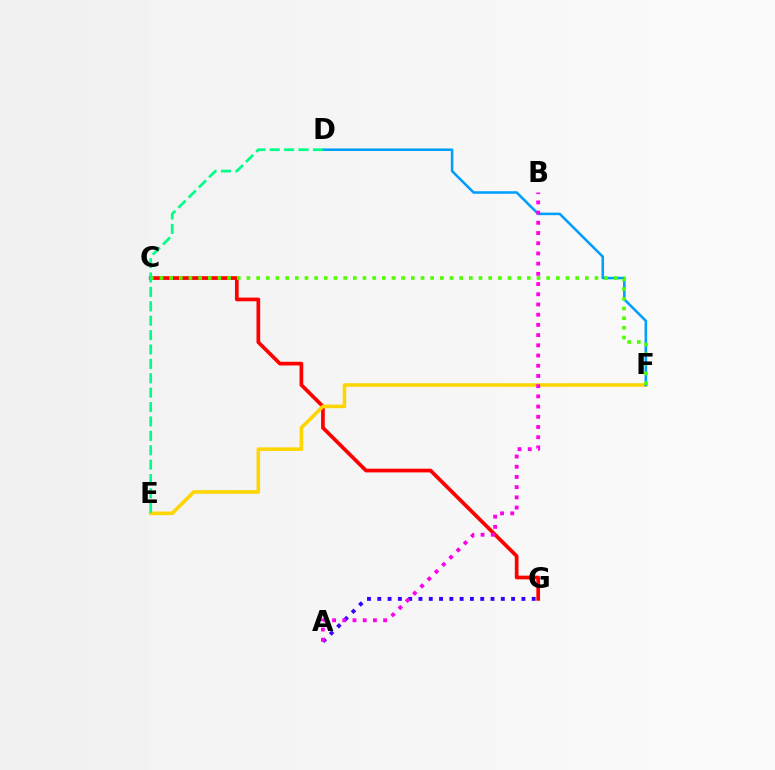{('C', 'G'): [{'color': '#ff0000', 'line_style': 'solid', 'thickness': 2.67}], ('E', 'F'): [{'color': '#ffd500', 'line_style': 'solid', 'thickness': 2.57}], ('D', 'F'): [{'color': '#009eff', 'line_style': 'solid', 'thickness': 1.84}], ('C', 'F'): [{'color': '#4fff00', 'line_style': 'dotted', 'thickness': 2.63}], ('A', 'G'): [{'color': '#3700ff', 'line_style': 'dotted', 'thickness': 2.8}], ('A', 'B'): [{'color': '#ff00ed', 'line_style': 'dotted', 'thickness': 2.77}], ('D', 'E'): [{'color': '#00ff86', 'line_style': 'dashed', 'thickness': 1.96}]}